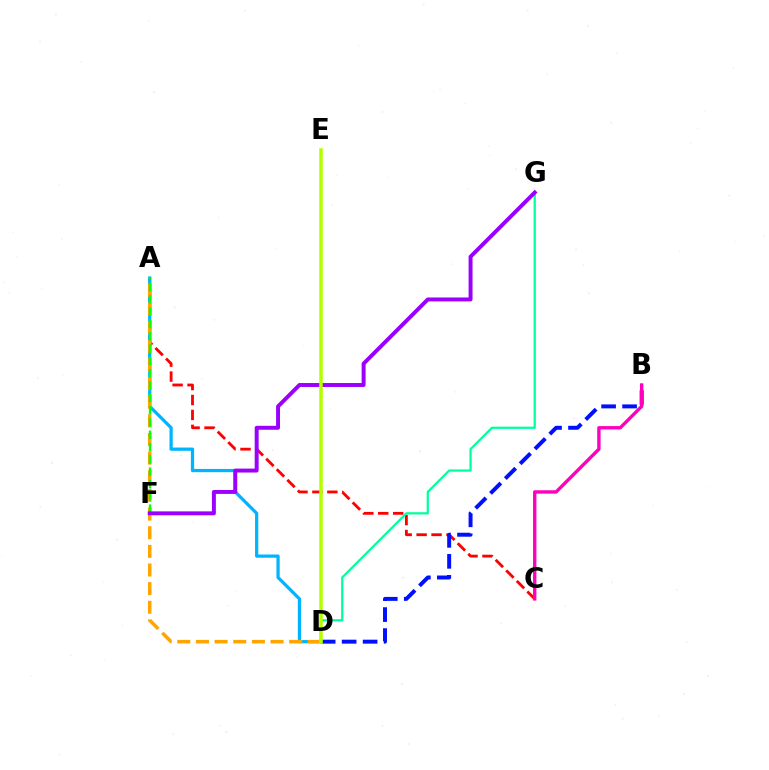{('A', 'C'): [{'color': '#ff0000', 'line_style': 'dashed', 'thickness': 2.03}], ('B', 'D'): [{'color': '#0010ff', 'line_style': 'dashed', 'thickness': 2.85}], ('A', 'D'): [{'color': '#00b5ff', 'line_style': 'solid', 'thickness': 2.34}, {'color': '#ffa500', 'line_style': 'dashed', 'thickness': 2.53}], ('D', 'G'): [{'color': '#00ff9d', 'line_style': 'solid', 'thickness': 1.62}], ('A', 'F'): [{'color': '#08ff00', 'line_style': 'dashed', 'thickness': 1.67}], ('F', 'G'): [{'color': '#9b00ff', 'line_style': 'solid', 'thickness': 2.84}], ('B', 'C'): [{'color': '#ff00bd', 'line_style': 'solid', 'thickness': 2.43}], ('D', 'E'): [{'color': '#b3ff00', 'line_style': 'solid', 'thickness': 2.52}]}